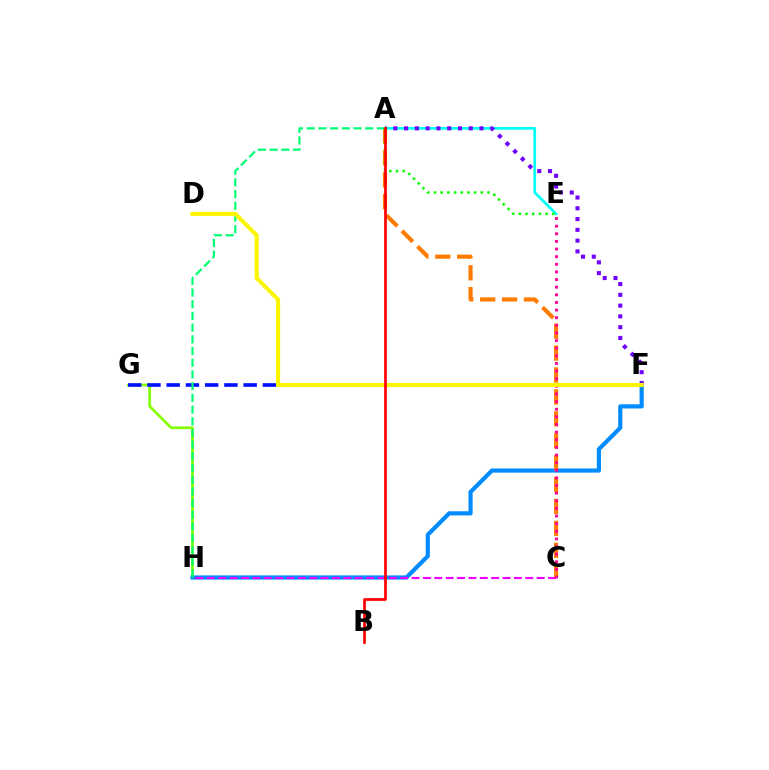{('A', 'E'): [{'color': '#00fff6', 'line_style': 'solid', 'thickness': 1.94}, {'color': '#08ff00', 'line_style': 'dotted', 'thickness': 1.82}], ('G', 'H'): [{'color': '#84ff00', 'line_style': 'solid', 'thickness': 1.94}], ('F', 'H'): [{'color': '#008cff', 'line_style': 'solid', 'thickness': 2.99}], ('C', 'H'): [{'color': '#ee00ff', 'line_style': 'dashed', 'thickness': 1.55}], ('F', 'G'): [{'color': '#0010ff', 'line_style': 'dashed', 'thickness': 2.61}], ('A', 'C'): [{'color': '#ff7c00', 'line_style': 'dashed', 'thickness': 2.98}], ('A', 'H'): [{'color': '#00ff74', 'line_style': 'dashed', 'thickness': 1.59}], ('C', 'E'): [{'color': '#ff0094', 'line_style': 'dotted', 'thickness': 2.07}], ('A', 'F'): [{'color': '#7200ff', 'line_style': 'dotted', 'thickness': 2.93}], ('D', 'F'): [{'color': '#fcf500', 'line_style': 'solid', 'thickness': 2.94}], ('A', 'B'): [{'color': '#ff0000', 'line_style': 'solid', 'thickness': 1.95}]}